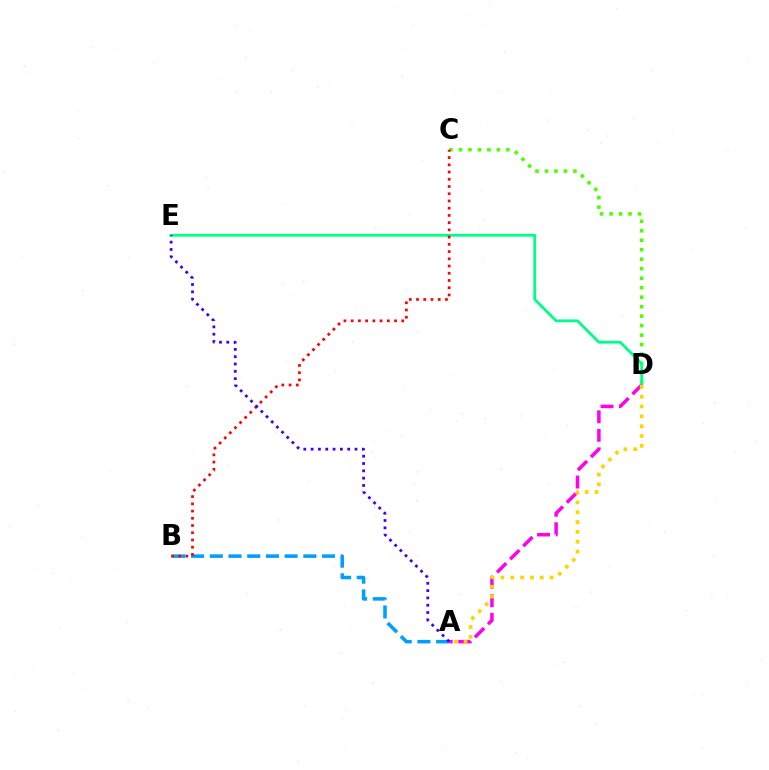{('C', 'D'): [{'color': '#4fff00', 'line_style': 'dotted', 'thickness': 2.58}], ('A', 'D'): [{'color': '#ff00ed', 'line_style': 'dashed', 'thickness': 2.52}, {'color': '#ffd500', 'line_style': 'dotted', 'thickness': 2.67}], ('A', 'B'): [{'color': '#009eff', 'line_style': 'dashed', 'thickness': 2.54}], ('D', 'E'): [{'color': '#00ff86', 'line_style': 'solid', 'thickness': 2.01}], ('B', 'C'): [{'color': '#ff0000', 'line_style': 'dotted', 'thickness': 1.96}], ('A', 'E'): [{'color': '#3700ff', 'line_style': 'dotted', 'thickness': 1.99}]}